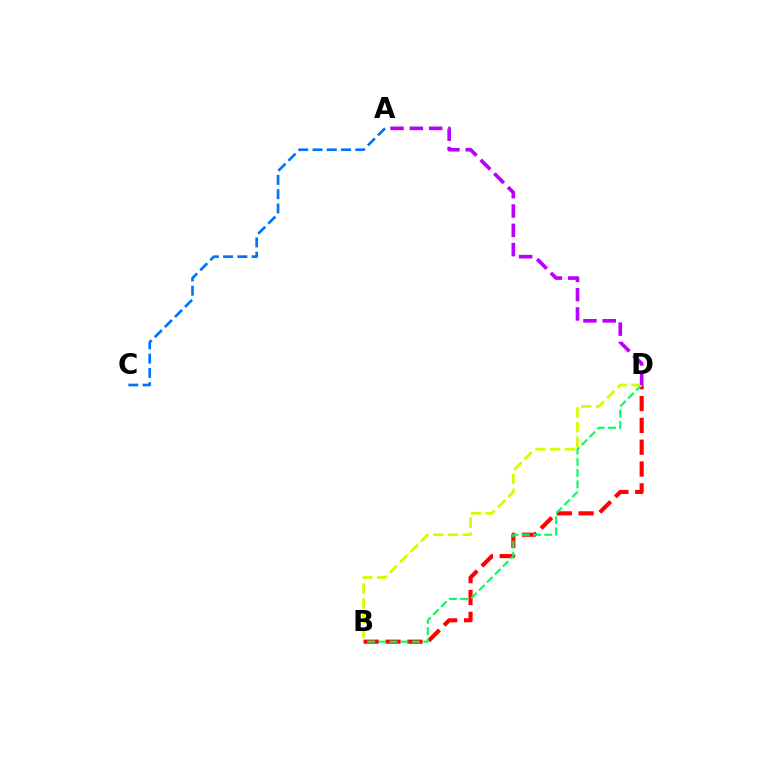{('B', 'D'): [{'color': '#ff0000', 'line_style': 'dashed', 'thickness': 2.97}, {'color': '#00ff5c', 'line_style': 'dashed', 'thickness': 1.52}, {'color': '#d1ff00', 'line_style': 'dashed', 'thickness': 2.01}], ('A', 'C'): [{'color': '#0074ff', 'line_style': 'dashed', 'thickness': 1.94}], ('A', 'D'): [{'color': '#b900ff', 'line_style': 'dashed', 'thickness': 2.63}]}